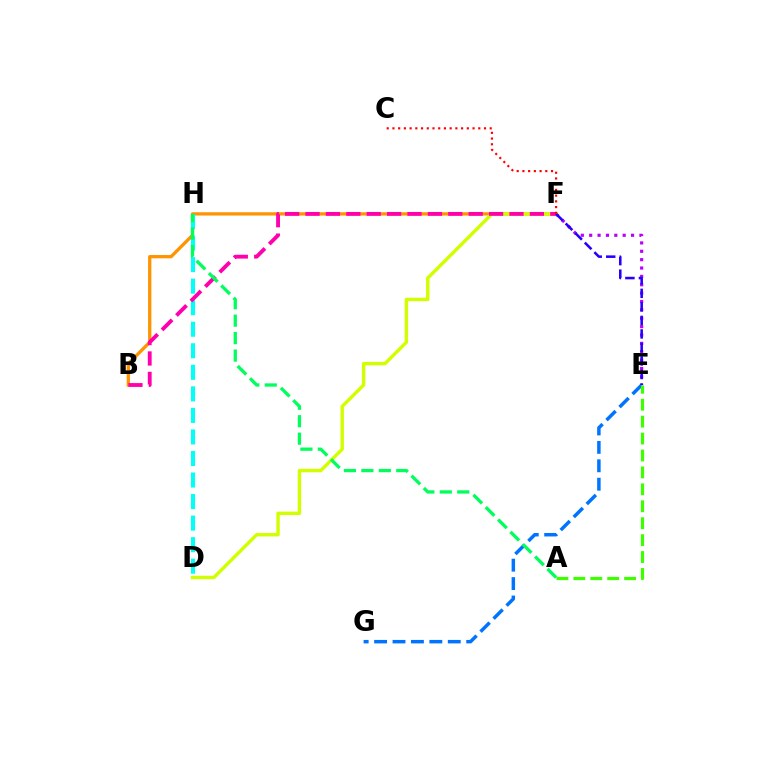{('B', 'F'): [{'color': '#ff9400', 'line_style': 'solid', 'thickness': 2.37}, {'color': '#ff00ac', 'line_style': 'dashed', 'thickness': 2.77}], ('E', 'F'): [{'color': '#b900ff', 'line_style': 'dotted', 'thickness': 2.27}, {'color': '#2500ff', 'line_style': 'dashed', 'thickness': 1.84}], ('D', 'F'): [{'color': '#d1ff00', 'line_style': 'solid', 'thickness': 2.46}], ('D', 'H'): [{'color': '#00fff6', 'line_style': 'dashed', 'thickness': 2.93}], ('E', 'G'): [{'color': '#0074ff', 'line_style': 'dashed', 'thickness': 2.5}], ('A', 'H'): [{'color': '#00ff5c', 'line_style': 'dashed', 'thickness': 2.37}], ('A', 'E'): [{'color': '#3dff00', 'line_style': 'dashed', 'thickness': 2.3}], ('C', 'F'): [{'color': '#ff0000', 'line_style': 'dotted', 'thickness': 1.55}]}